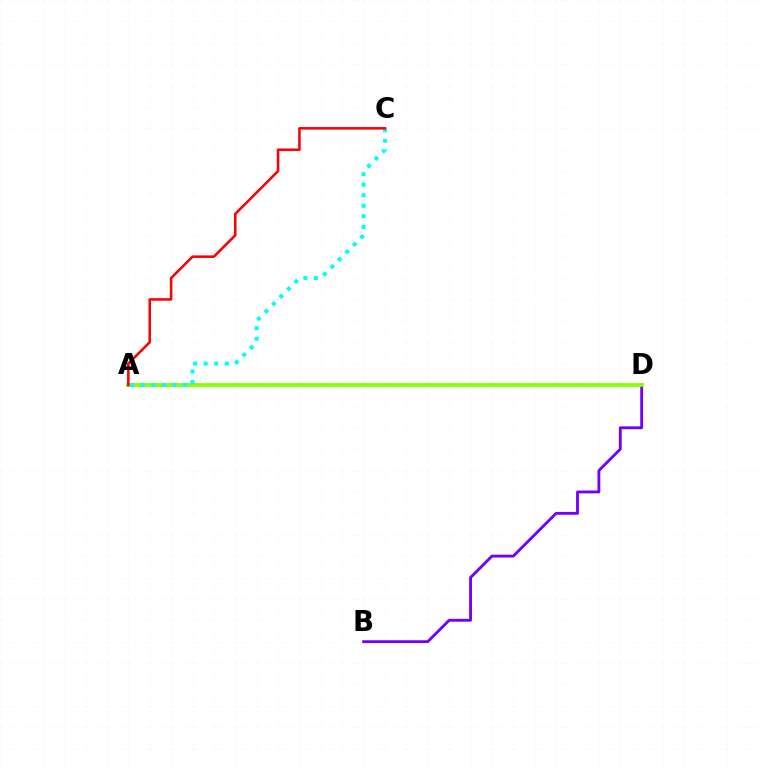{('B', 'D'): [{'color': '#7200ff', 'line_style': 'solid', 'thickness': 2.05}], ('A', 'D'): [{'color': '#84ff00', 'line_style': 'solid', 'thickness': 2.7}], ('A', 'C'): [{'color': '#00fff6', 'line_style': 'dotted', 'thickness': 2.86}, {'color': '#ff0000', 'line_style': 'solid', 'thickness': 1.85}]}